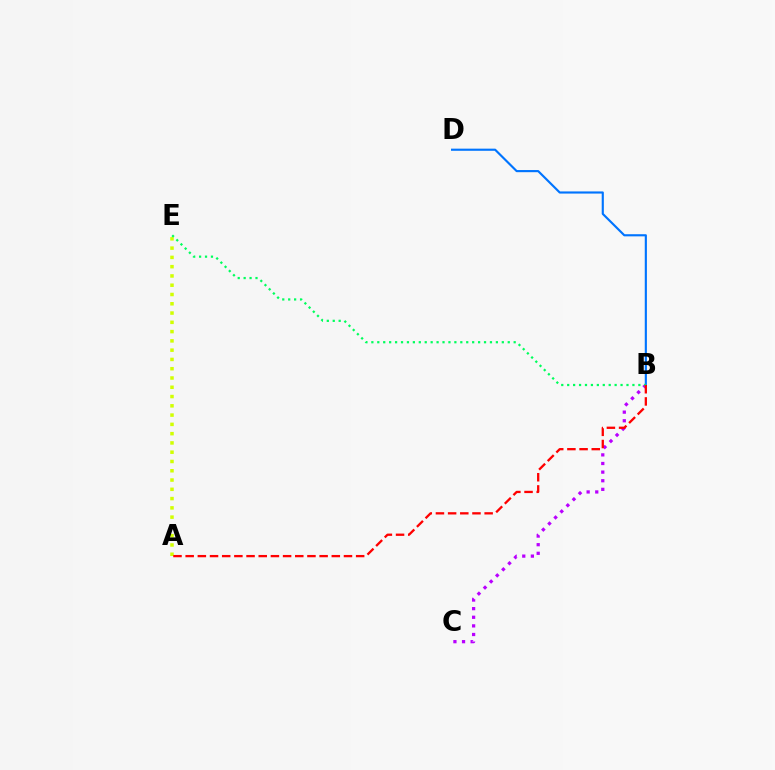{('B', 'C'): [{'color': '#b900ff', 'line_style': 'dotted', 'thickness': 2.34}], ('A', 'E'): [{'color': '#d1ff00', 'line_style': 'dotted', 'thickness': 2.52}], ('B', 'D'): [{'color': '#0074ff', 'line_style': 'solid', 'thickness': 1.54}], ('B', 'E'): [{'color': '#00ff5c', 'line_style': 'dotted', 'thickness': 1.61}], ('A', 'B'): [{'color': '#ff0000', 'line_style': 'dashed', 'thickness': 1.65}]}